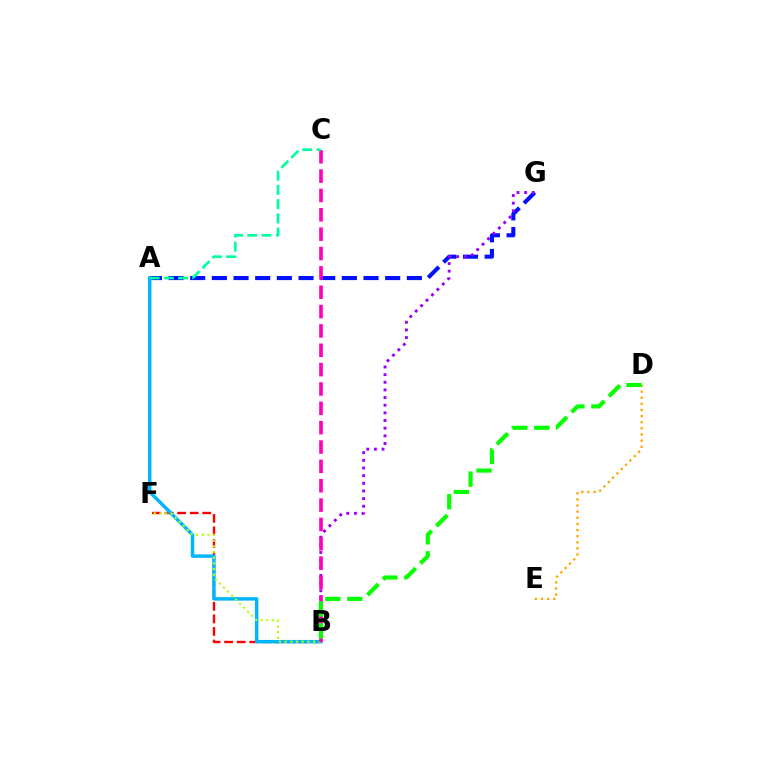{('A', 'G'): [{'color': '#0010ff', 'line_style': 'dashed', 'thickness': 2.94}], ('B', 'F'): [{'color': '#ff0000', 'line_style': 'dashed', 'thickness': 1.71}, {'color': '#b3ff00', 'line_style': 'dotted', 'thickness': 1.54}], ('A', 'B'): [{'color': '#00b5ff', 'line_style': 'solid', 'thickness': 2.48}], ('B', 'G'): [{'color': '#9b00ff', 'line_style': 'dotted', 'thickness': 2.08}], ('B', 'C'): [{'color': '#ff00bd', 'line_style': 'dashed', 'thickness': 2.63}], ('D', 'E'): [{'color': '#ffa500', 'line_style': 'dotted', 'thickness': 1.66}], ('B', 'D'): [{'color': '#08ff00', 'line_style': 'dashed', 'thickness': 2.99}], ('A', 'C'): [{'color': '#00ff9d', 'line_style': 'dashed', 'thickness': 1.93}]}